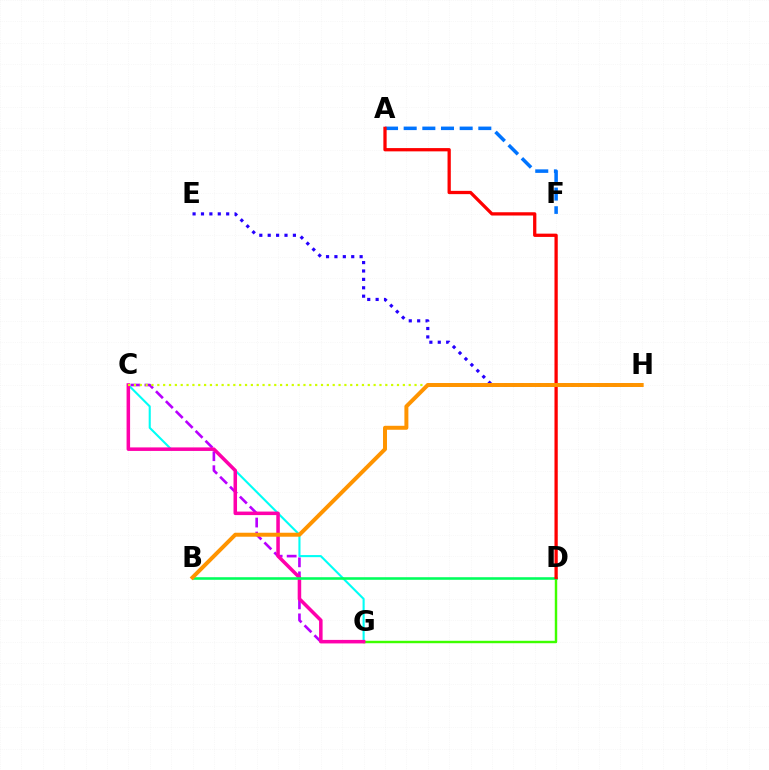{('C', 'G'): [{'color': '#00fff6', 'line_style': 'solid', 'thickness': 1.51}, {'color': '#b900ff', 'line_style': 'dashed', 'thickness': 1.9}, {'color': '#ff00ac', 'line_style': 'solid', 'thickness': 2.54}], ('D', 'G'): [{'color': '#3dff00', 'line_style': 'solid', 'thickness': 1.76}], ('A', 'F'): [{'color': '#0074ff', 'line_style': 'dashed', 'thickness': 2.54}], ('B', 'D'): [{'color': '#00ff5c', 'line_style': 'solid', 'thickness': 1.86}], ('C', 'H'): [{'color': '#d1ff00', 'line_style': 'dotted', 'thickness': 1.59}], ('A', 'D'): [{'color': '#ff0000', 'line_style': 'solid', 'thickness': 2.36}], ('E', 'H'): [{'color': '#2500ff', 'line_style': 'dotted', 'thickness': 2.28}], ('B', 'H'): [{'color': '#ff9400', 'line_style': 'solid', 'thickness': 2.86}]}